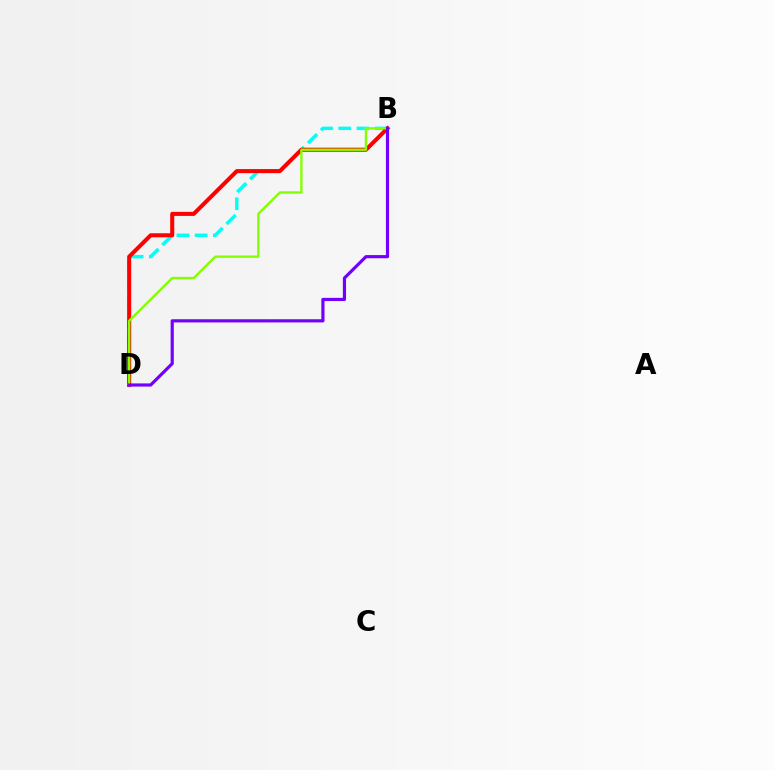{('B', 'D'): [{'color': '#00fff6', 'line_style': 'dashed', 'thickness': 2.47}, {'color': '#ff0000', 'line_style': 'solid', 'thickness': 2.91}, {'color': '#84ff00', 'line_style': 'solid', 'thickness': 1.71}, {'color': '#7200ff', 'line_style': 'solid', 'thickness': 2.29}]}